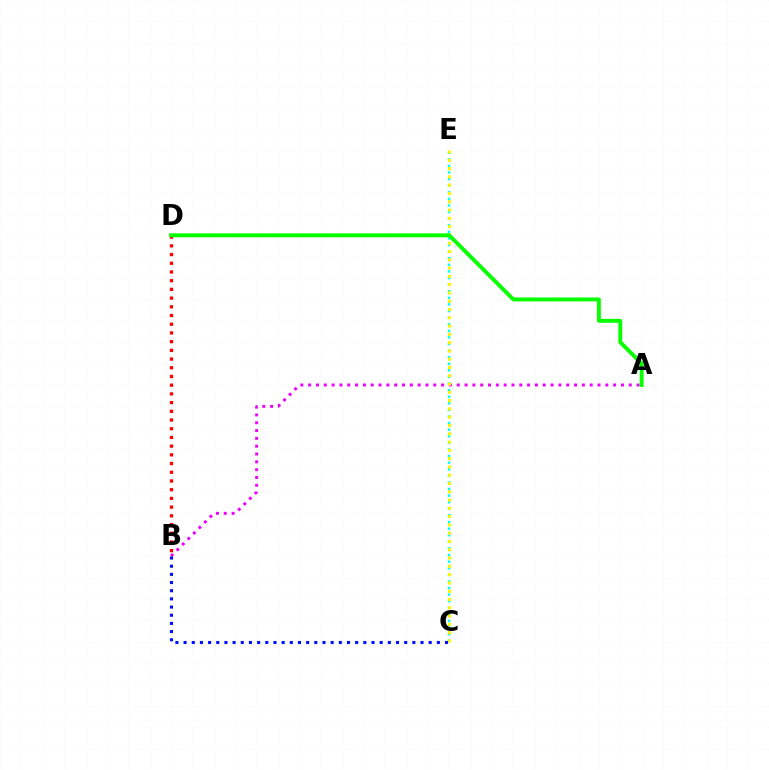{('A', 'B'): [{'color': '#ee00ff', 'line_style': 'dotted', 'thickness': 2.12}], ('B', 'D'): [{'color': '#ff0000', 'line_style': 'dotted', 'thickness': 2.37}], ('C', 'E'): [{'color': '#00fff6', 'line_style': 'dotted', 'thickness': 1.79}, {'color': '#fcf500', 'line_style': 'dotted', 'thickness': 2.25}], ('B', 'C'): [{'color': '#0010ff', 'line_style': 'dotted', 'thickness': 2.22}], ('A', 'D'): [{'color': '#08ff00', 'line_style': 'solid', 'thickness': 2.81}]}